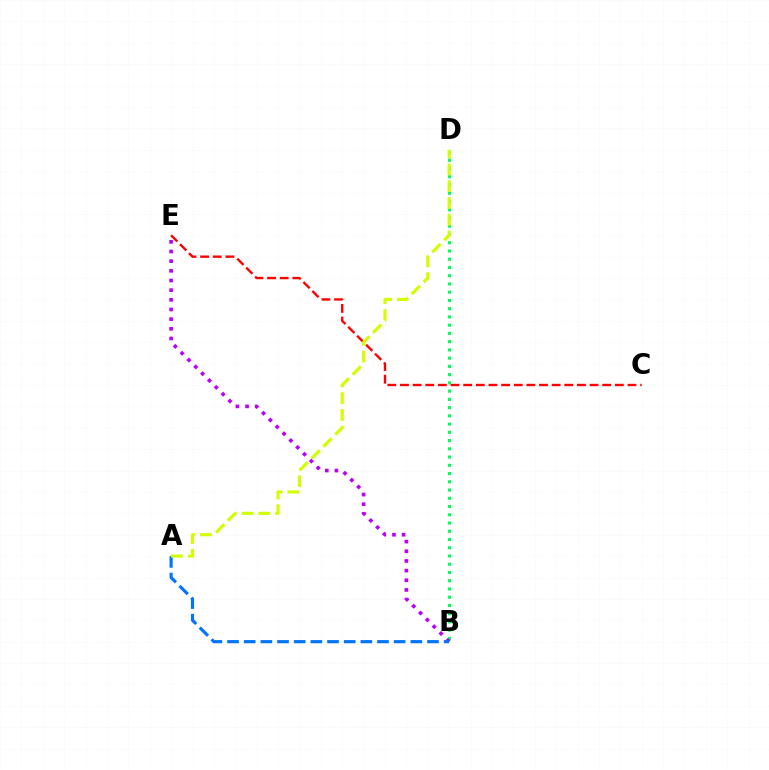{('B', 'D'): [{'color': '#00ff5c', 'line_style': 'dotted', 'thickness': 2.24}], ('B', 'E'): [{'color': '#b900ff', 'line_style': 'dotted', 'thickness': 2.63}], ('A', 'B'): [{'color': '#0074ff', 'line_style': 'dashed', 'thickness': 2.26}], ('C', 'E'): [{'color': '#ff0000', 'line_style': 'dashed', 'thickness': 1.72}], ('A', 'D'): [{'color': '#d1ff00', 'line_style': 'dashed', 'thickness': 2.28}]}